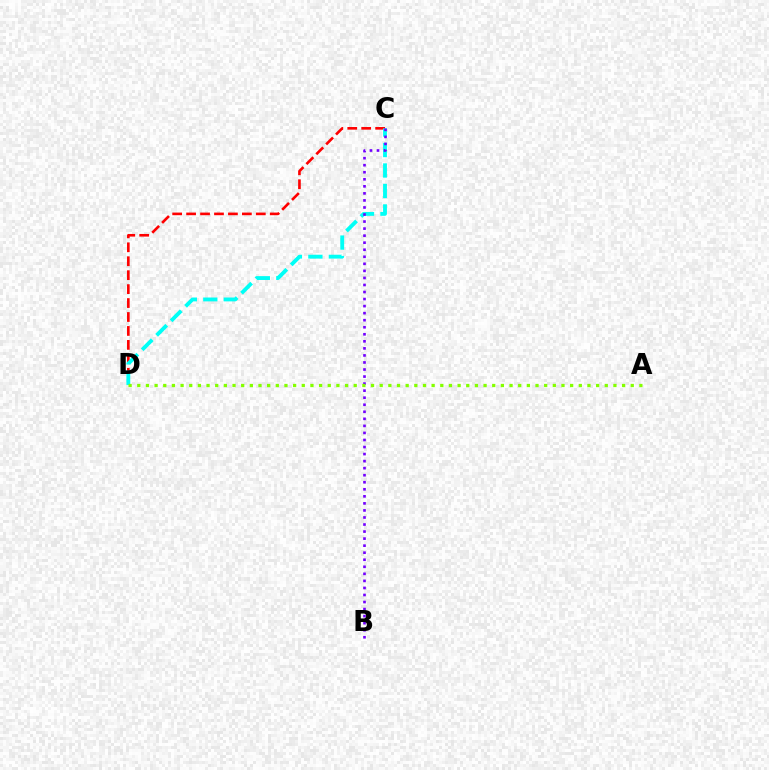{('C', 'D'): [{'color': '#ff0000', 'line_style': 'dashed', 'thickness': 1.89}, {'color': '#00fff6', 'line_style': 'dashed', 'thickness': 2.78}], ('B', 'C'): [{'color': '#7200ff', 'line_style': 'dotted', 'thickness': 1.91}], ('A', 'D'): [{'color': '#84ff00', 'line_style': 'dotted', 'thickness': 2.35}]}